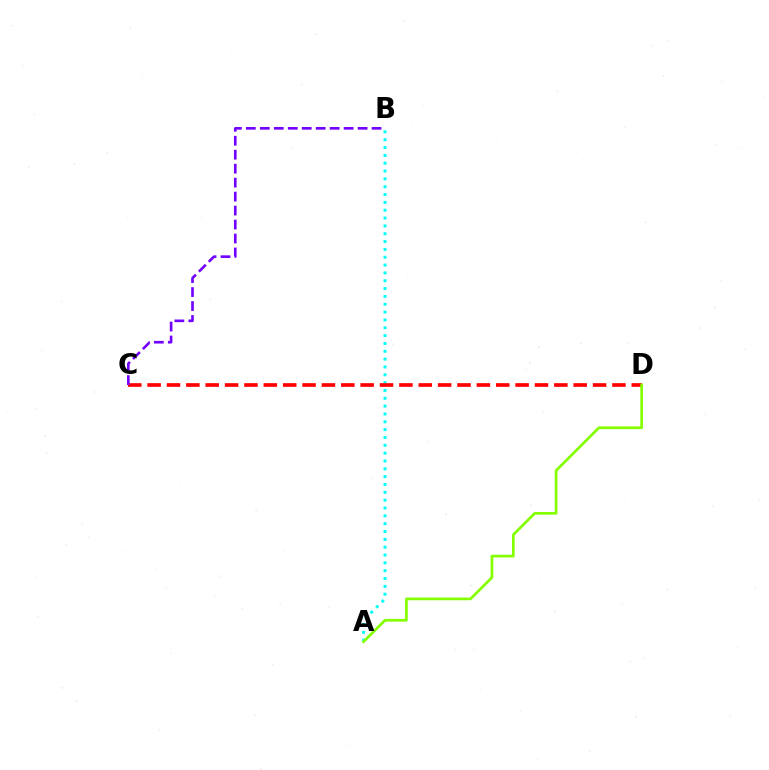{('A', 'B'): [{'color': '#00fff6', 'line_style': 'dotted', 'thickness': 2.13}], ('C', 'D'): [{'color': '#ff0000', 'line_style': 'dashed', 'thickness': 2.63}], ('B', 'C'): [{'color': '#7200ff', 'line_style': 'dashed', 'thickness': 1.9}], ('A', 'D'): [{'color': '#84ff00', 'line_style': 'solid', 'thickness': 1.95}]}